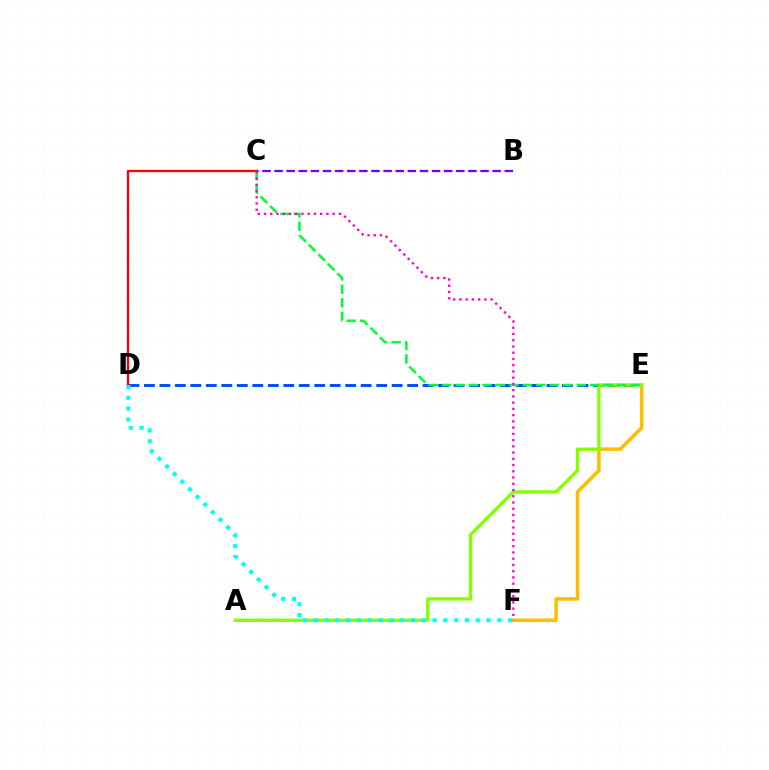{('D', 'E'): [{'color': '#004bff', 'line_style': 'dashed', 'thickness': 2.1}], ('E', 'F'): [{'color': '#ffbd00', 'line_style': 'solid', 'thickness': 2.56}], ('C', 'D'): [{'color': '#ff0000', 'line_style': 'solid', 'thickness': 1.65}], ('A', 'E'): [{'color': '#84ff00', 'line_style': 'solid', 'thickness': 2.41}], ('D', 'F'): [{'color': '#00fff6', 'line_style': 'dotted', 'thickness': 2.93}], ('C', 'E'): [{'color': '#00ff39', 'line_style': 'dashed', 'thickness': 1.83}], ('C', 'F'): [{'color': '#ff00cf', 'line_style': 'dotted', 'thickness': 1.7}], ('B', 'C'): [{'color': '#7200ff', 'line_style': 'dashed', 'thickness': 1.65}]}